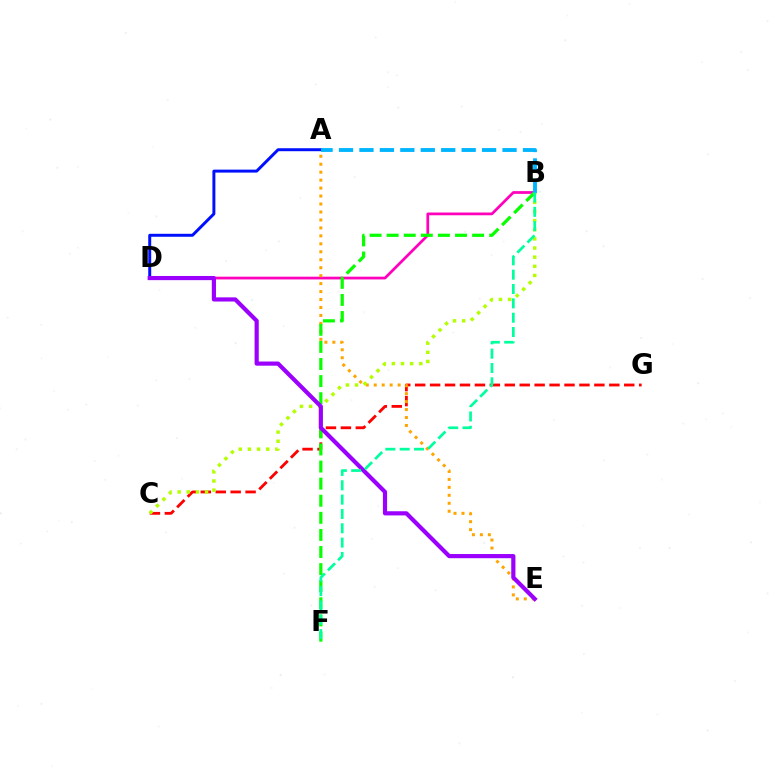{('B', 'D'): [{'color': '#ff00bd', 'line_style': 'solid', 'thickness': 1.98}], ('C', 'G'): [{'color': '#ff0000', 'line_style': 'dashed', 'thickness': 2.03}], ('A', 'E'): [{'color': '#ffa500', 'line_style': 'dotted', 'thickness': 2.16}], ('B', 'F'): [{'color': '#08ff00', 'line_style': 'dashed', 'thickness': 2.32}, {'color': '#00ff9d', 'line_style': 'dashed', 'thickness': 1.95}], ('B', 'C'): [{'color': '#b3ff00', 'line_style': 'dotted', 'thickness': 2.48}], ('A', 'D'): [{'color': '#0010ff', 'line_style': 'solid', 'thickness': 2.14}], ('A', 'B'): [{'color': '#00b5ff', 'line_style': 'dashed', 'thickness': 2.78}], ('D', 'E'): [{'color': '#9b00ff', 'line_style': 'solid', 'thickness': 3.0}]}